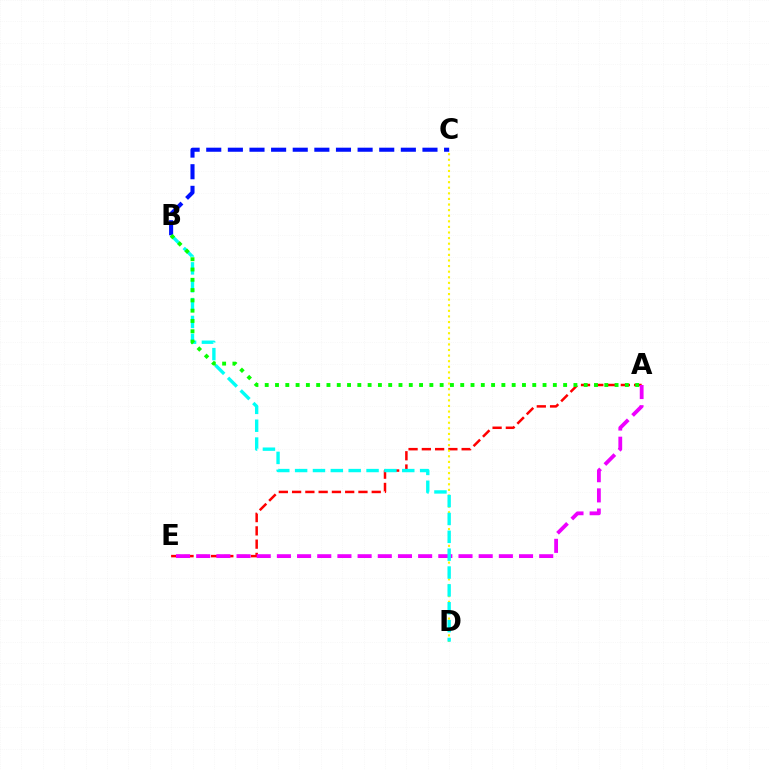{('A', 'E'): [{'color': '#ff0000', 'line_style': 'dashed', 'thickness': 1.8}, {'color': '#ee00ff', 'line_style': 'dashed', 'thickness': 2.74}], ('C', 'D'): [{'color': '#fcf500', 'line_style': 'dotted', 'thickness': 1.52}], ('B', 'D'): [{'color': '#00fff6', 'line_style': 'dashed', 'thickness': 2.43}], ('B', 'C'): [{'color': '#0010ff', 'line_style': 'dashed', 'thickness': 2.94}], ('A', 'B'): [{'color': '#08ff00', 'line_style': 'dotted', 'thickness': 2.8}]}